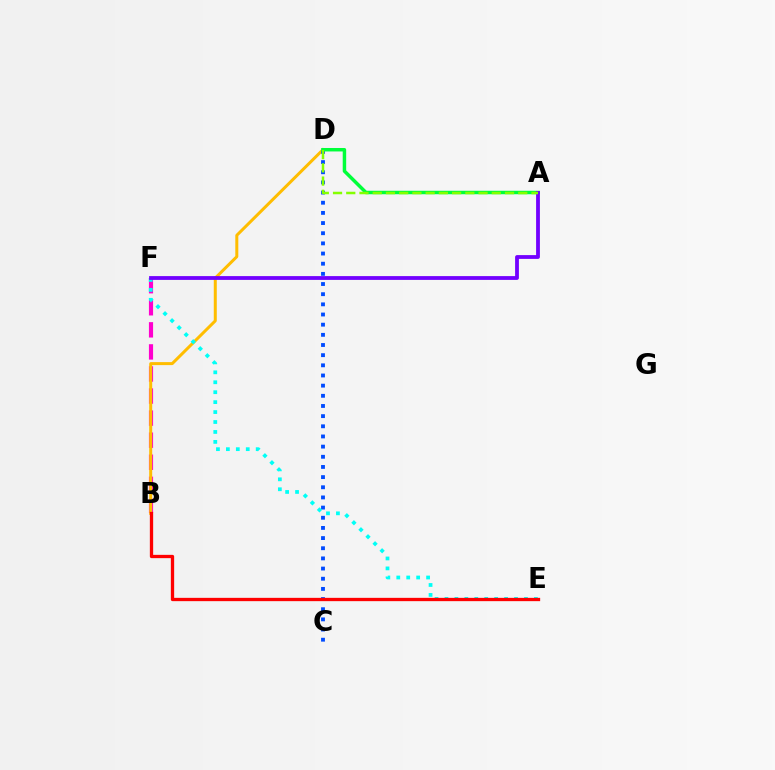{('B', 'F'): [{'color': '#ff00cf', 'line_style': 'dashed', 'thickness': 3.0}], ('B', 'D'): [{'color': '#ffbd00', 'line_style': 'solid', 'thickness': 2.16}], ('C', 'D'): [{'color': '#004bff', 'line_style': 'dotted', 'thickness': 2.76}], ('E', 'F'): [{'color': '#00fff6', 'line_style': 'dotted', 'thickness': 2.7}], ('A', 'D'): [{'color': '#00ff39', 'line_style': 'solid', 'thickness': 2.49}, {'color': '#84ff00', 'line_style': 'dashed', 'thickness': 1.8}], ('B', 'E'): [{'color': '#ff0000', 'line_style': 'solid', 'thickness': 2.38}], ('A', 'F'): [{'color': '#7200ff', 'line_style': 'solid', 'thickness': 2.73}]}